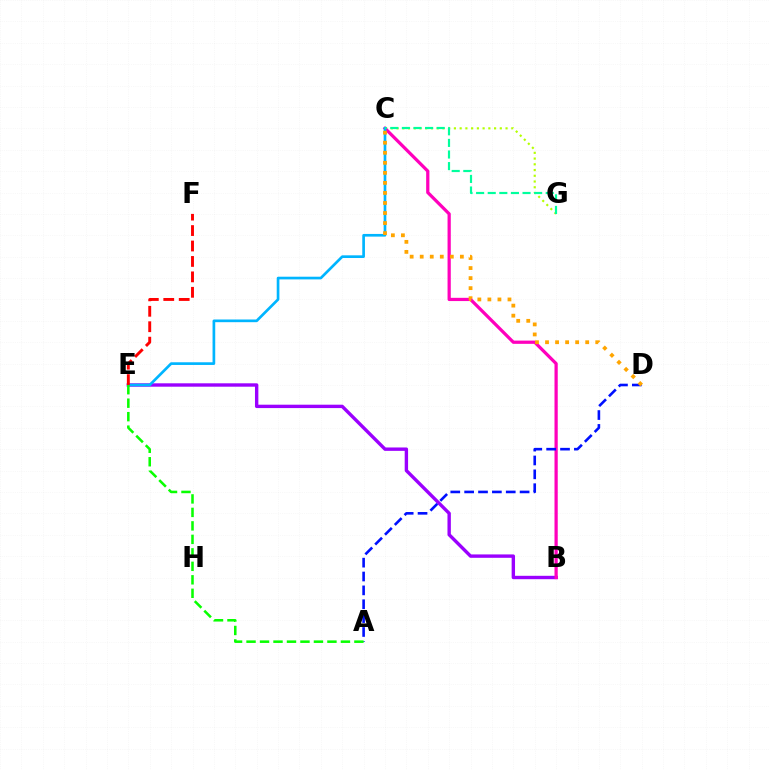{('B', 'E'): [{'color': '#9b00ff', 'line_style': 'solid', 'thickness': 2.44}], ('C', 'G'): [{'color': '#b3ff00', 'line_style': 'dotted', 'thickness': 1.56}, {'color': '#00ff9d', 'line_style': 'dashed', 'thickness': 1.58}], ('B', 'C'): [{'color': '#ff00bd', 'line_style': 'solid', 'thickness': 2.33}], ('A', 'D'): [{'color': '#0010ff', 'line_style': 'dashed', 'thickness': 1.88}], ('C', 'E'): [{'color': '#00b5ff', 'line_style': 'solid', 'thickness': 1.93}], ('A', 'E'): [{'color': '#08ff00', 'line_style': 'dashed', 'thickness': 1.83}], ('E', 'F'): [{'color': '#ff0000', 'line_style': 'dashed', 'thickness': 2.1}], ('C', 'D'): [{'color': '#ffa500', 'line_style': 'dotted', 'thickness': 2.73}]}